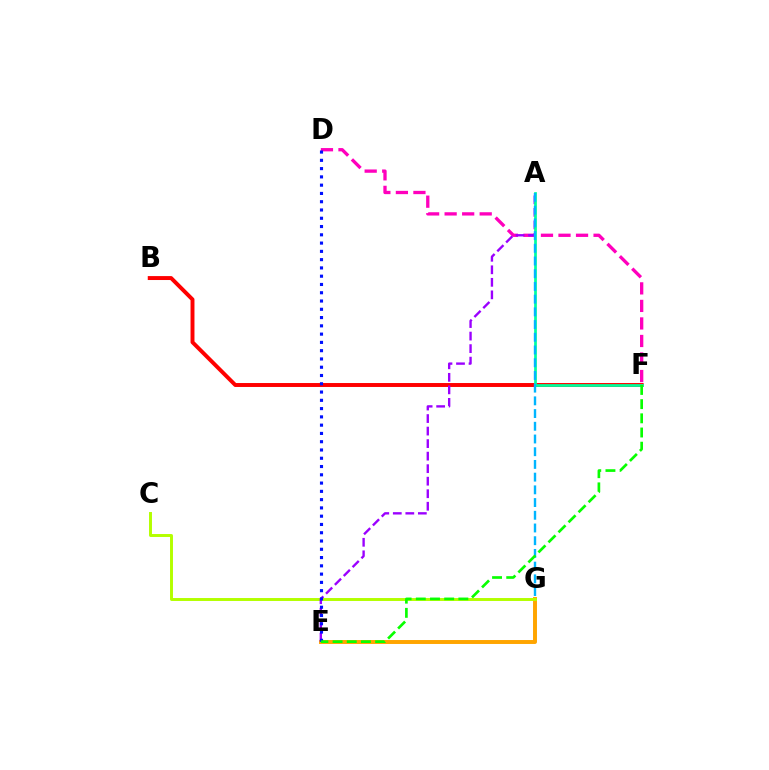{('E', 'G'): [{'color': '#ffa500', 'line_style': 'solid', 'thickness': 2.84}], ('D', 'F'): [{'color': '#ff00bd', 'line_style': 'dashed', 'thickness': 2.38}], ('B', 'F'): [{'color': '#ff0000', 'line_style': 'solid', 'thickness': 2.84}], ('C', 'G'): [{'color': '#b3ff00', 'line_style': 'solid', 'thickness': 2.12}], ('A', 'E'): [{'color': '#9b00ff', 'line_style': 'dashed', 'thickness': 1.7}], ('A', 'F'): [{'color': '#00ff9d', 'line_style': 'solid', 'thickness': 1.97}], ('A', 'G'): [{'color': '#00b5ff', 'line_style': 'dashed', 'thickness': 1.73}], ('D', 'E'): [{'color': '#0010ff', 'line_style': 'dotted', 'thickness': 2.25}], ('E', 'F'): [{'color': '#08ff00', 'line_style': 'dashed', 'thickness': 1.93}]}